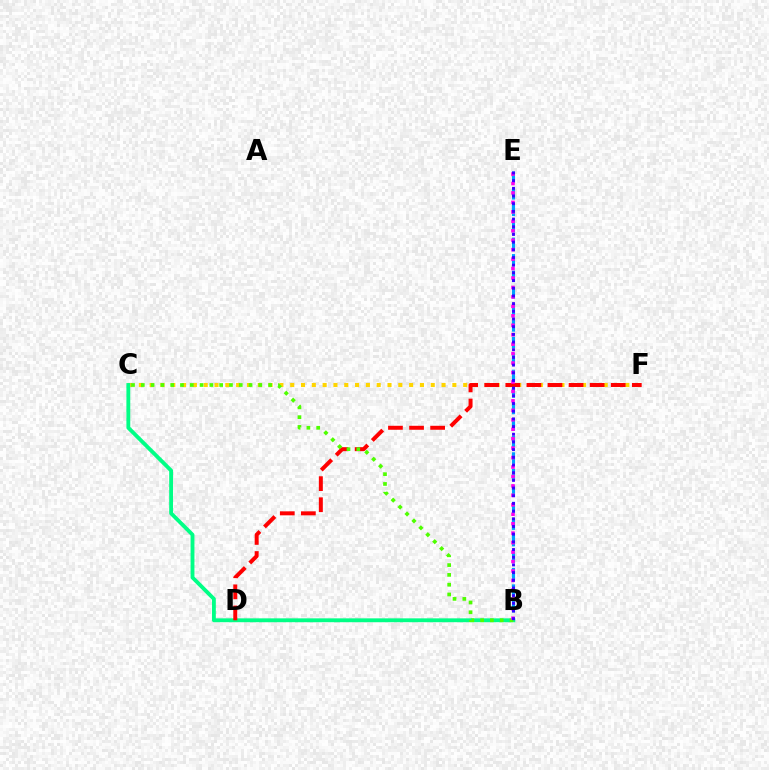{('B', 'E'): [{'color': '#009eff', 'line_style': 'dashed', 'thickness': 2.24}, {'color': '#ff00ed', 'line_style': 'dotted', 'thickness': 2.57}, {'color': '#3700ff', 'line_style': 'dotted', 'thickness': 2.09}], ('C', 'F'): [{'color': '#ffd500', 'line_style': 'dotted', 'thickness': 2.94}], ('B', 'C'): [{'color': '#00ff86', 'line_style': 'solid', 'thickness': 2.78}, {'color': '#4fff00', 'line_style': 'dotted', 'thickness': 2.66}], ('D', 'F'): [{'color': '#ff0000', 'line_style': 'dashed', 'thickness': 2.86}]}